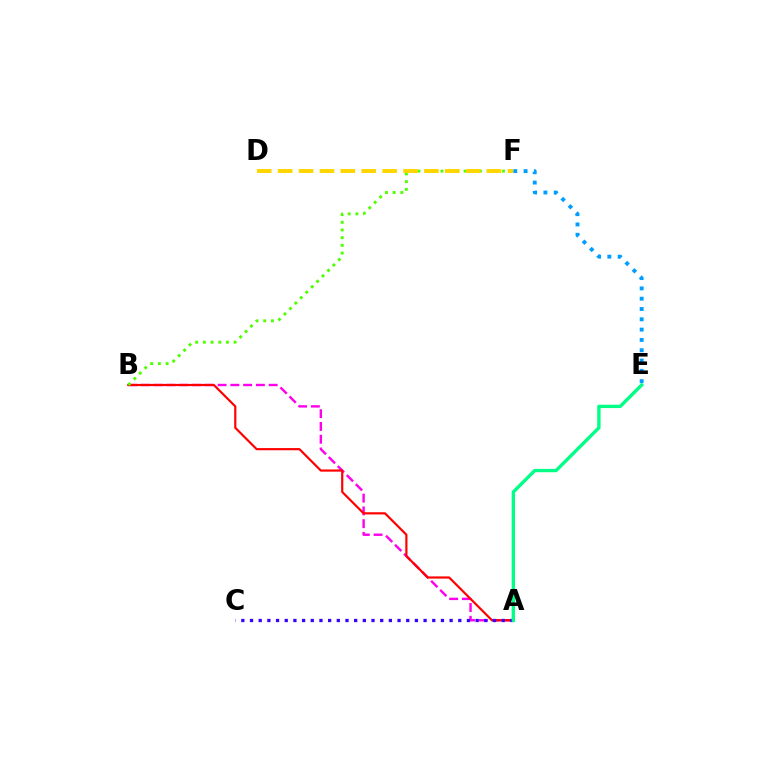{('A', 'B'): [{'color': '#ff00ed', 'line_style': 'dashed', 'thickness': 1.73}, {'color': '#ff0000', 'line_style': 'solid', 'thickness': 1.57}], ('A', 'C'): [{'color': '#3700ff', 'line_style': 'dotted', 'thickness': 2.36}], ('E', 'F'): [{'color': '#009eff', 'line_style': 'dotted', 'thickness': 2.8}], ('B', 'F'): [{'color': '#4fff00', 'line_style': 'dotted', 'thickness': 2.09}], ('D', 'F'): [{'color': '#ffd500', 'line_style': 'dashed', 'thickness': 2.84}], ('A', 'E'): [{'color': '#00ff86', 'line_style': 'solid', 'thickness': 2.41}]}